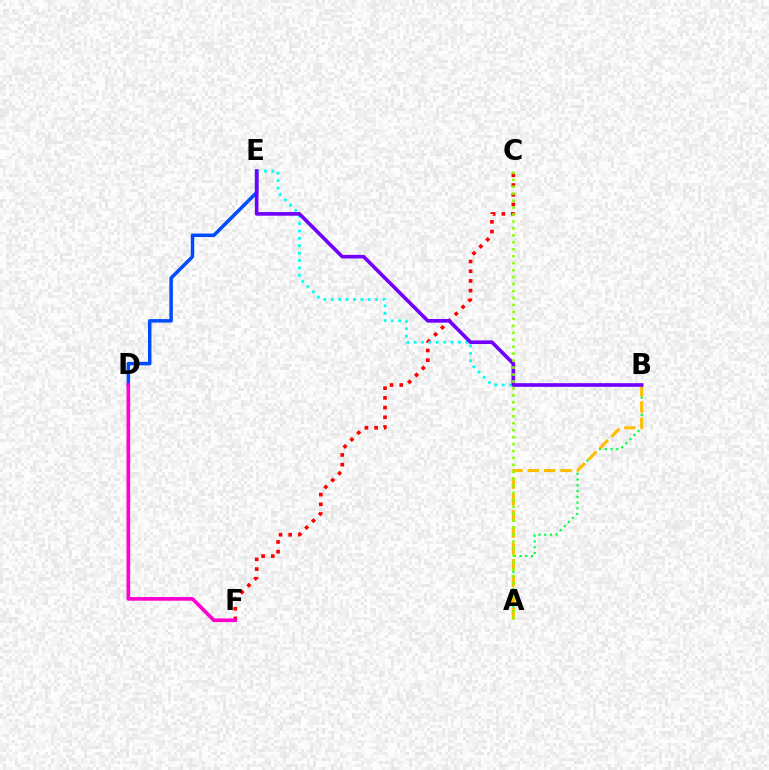{('C', 'F'): [{'color': '#ff0000', 'line_style': 'dotted', 'thickness': 2.64}], ('D', 'E'): [{'color': '#004bff', 'line_style': 'solid', 'thickness': 2.5}], ('A', 'B'): [{'color': '#00ff39', 'line_style': 'dotted', 'thickness': 1.57}, {'color': '#ffbd00', 'line_style': 'dashed', 'thickness': 2.22}], ('D', 'F'): [{'color': '#ff00cf', 'line_style': 'solid', 'thickness': 2.64}], ('B', 'E'): [{'color': '#00fff6', 'line_style': 'dotted', 'thickness': 2.01}, {'color': '#7200ff', 'line_style': 'solid', 'thickness': 2.62}], ('A', 'C'): [{'color': '#84ff00', 'line_style': 'dotted', 'thickness': 1.89}]}